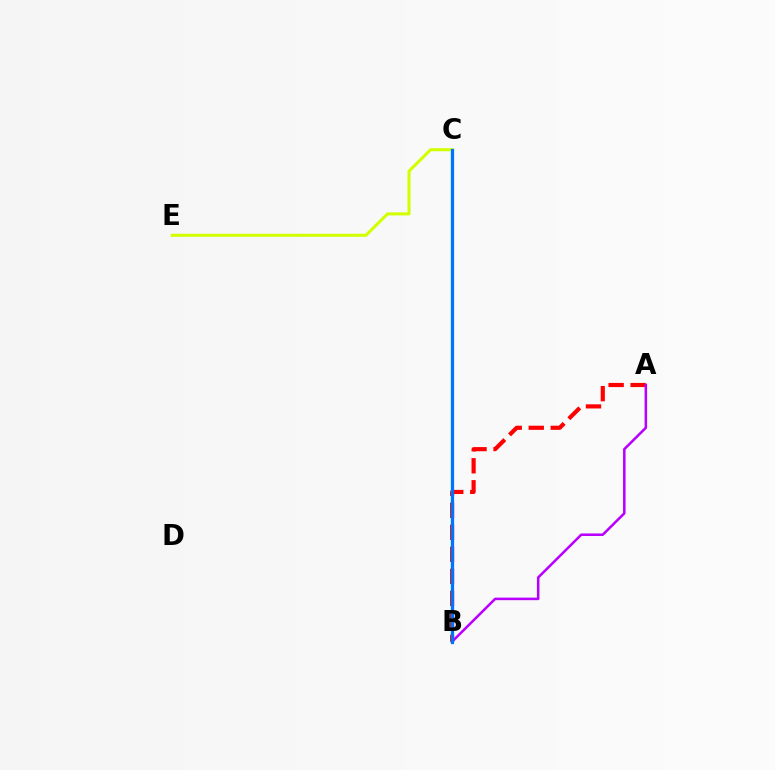{('A', 'B'): [{'color': '#ff0000', 'line_style': 'dashed', 'thickness': 2.99}, {'color': '#b900ff', 'line_style': 'solid', 'thickness': 1.83}], ('B', 'C'): [{'color': '#00ff5c', 'line_style': 'solid', 'thickness': 1.6}, {'color': '#0074ff', 'line_style': 'solid', 'thickness': 2.32}], ('C', 'E'): [{'color': '#d1ff00', 'line_style': 'solid', 'thickness': 2.2}]}